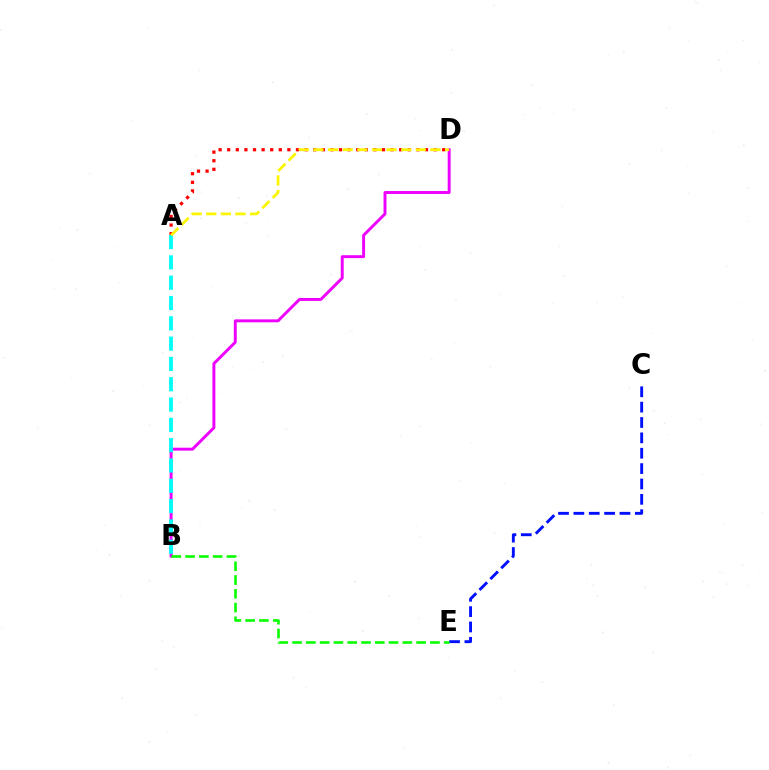{('B', 'D'): [{'color': '#ee00ff', 'line_style': 'solid', 'thickness': 2.12}], ('C', 'E'): [{'color': '#0010ff', 'line_style': 'dashed', 'thickness': 2.09}], ('A', 'D'): [{'color': '#ff0000', 'line_style': 'dotted', 'thickness': 2.34}, {'color': '#fcf500', 'line_style': 'dashed', 'thickness': 1.99}], ('A', 'B'): [{'color': '#00fff6', 'line_style': 'dashed', 'thickness': 2.76}], ('B', 'E'): [{'color': '#08ff00', 'line_style': 'dashed', 'thickness': 1.87}]}